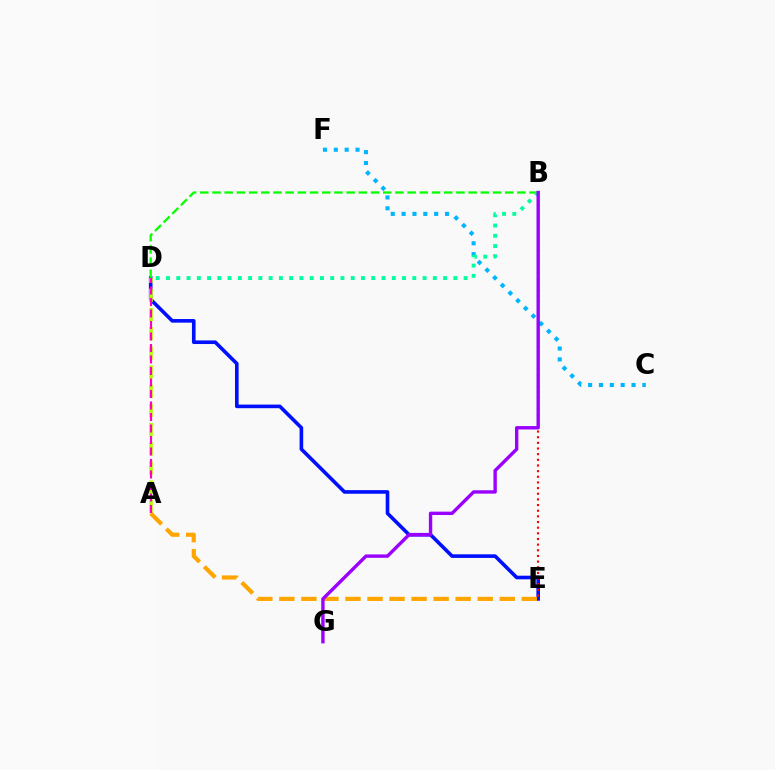{('C', 'F'): [{'color': '#00b5ff', 'line_style': 'dotted', 'thickness': 2.95}], ('D', 'E'): [{'color': '#0010ff', 'line_style': 'solid', 'thickness': 2.6}], ('A', 'D'): [{'color': '#b3ff00', 'line_style': 'dashed', 'thickness': 2.6}, {'color': '#ff00bd', 'line_style': 'dashed', 'thickness': 1.56}], ('B', 'D'): [{'color': '#08ff00', 'line_style': 'dashed', 'thickness': 1.66}, {'color': '#00ff9d', 'line_style': 'dotted', 'thickness': 2.79}], ('A', 'E'): [{'color': '#ffa500', 'line_style': 'dashed', 'thickness': 2.99}], ('B', 'E'): [{'color': '#ff0000', 'line_style': 'dotted', 'thickness': 1.54}], ('B', 'G'): [{'color': '#9b00ff', 'line_style': 'solid', 'thickness': 2.44}]}